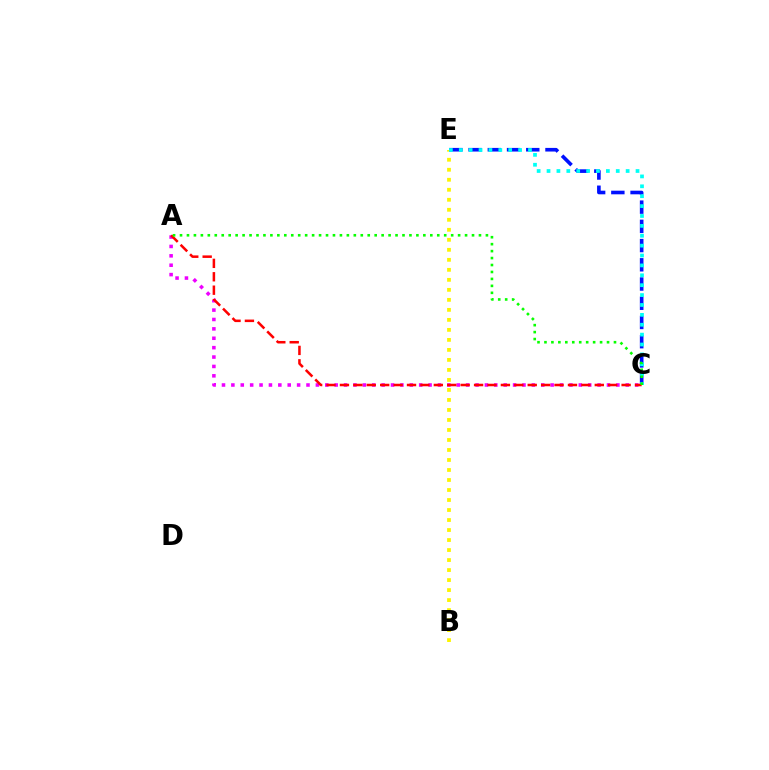{('A', 'C'): [{'color': '#ee00ff', 'line_style': 'dotted', 'thickness': 2.55}, {'color': '#ff0000', 'line_style': 'dashed', 'thickness': 1.82}, {'color': '#08ff00', 'line_style': 'dotted', 'thickness': 1.89}], ('B', 'E'): [{'color': '#fcf500', 'line_style': 'dotted', 'thickness': 2.72}], ('C', 'E'): [{'color': '#0010ff', 'line_style': 'dashed', 'thickness': 2.61}, {'color': '#00fff6', 'line_style': 'dotted', 'thickness': 2.69}]}